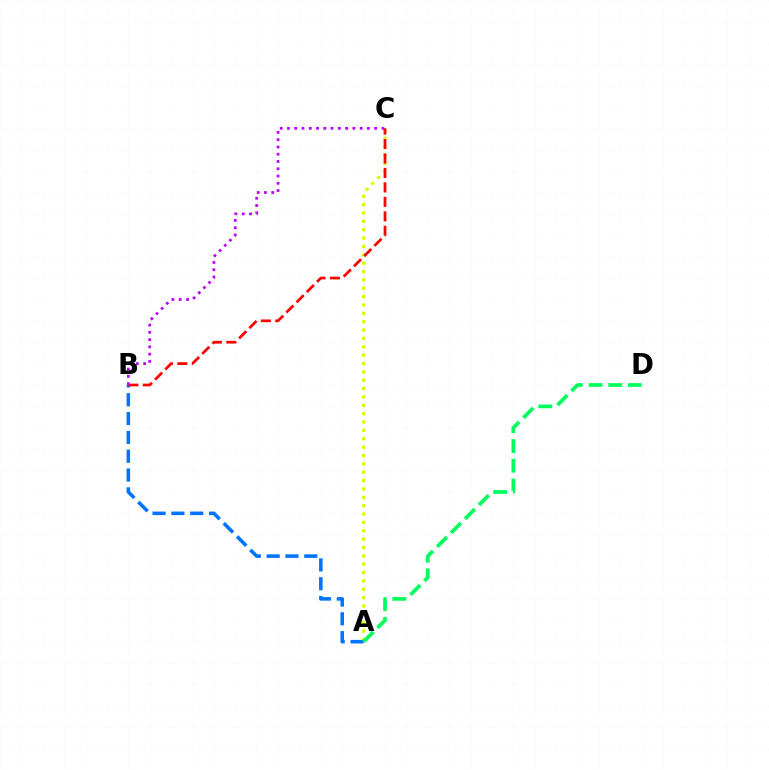{('A', 'C'): [{'color': '#d1ff00', 'line_style': 'dotted', 'thickness': 2.27}], ('A', 'B'): [{'color': '#0074ff', 'line_style': 'dashed', 'thickness': 2.56}], ('A', 'D'): [{'color': '#00ff5c', 'line_style': 'dashed', 'thickness': 2.68}], ('B', 'C'): [{'color': '#ff0000', 'line_style': 'dashed', 'thickness': 1.96}, {'color': '#b900ff', 'line_style': 'dotted', 'thickness': 1.97}]}